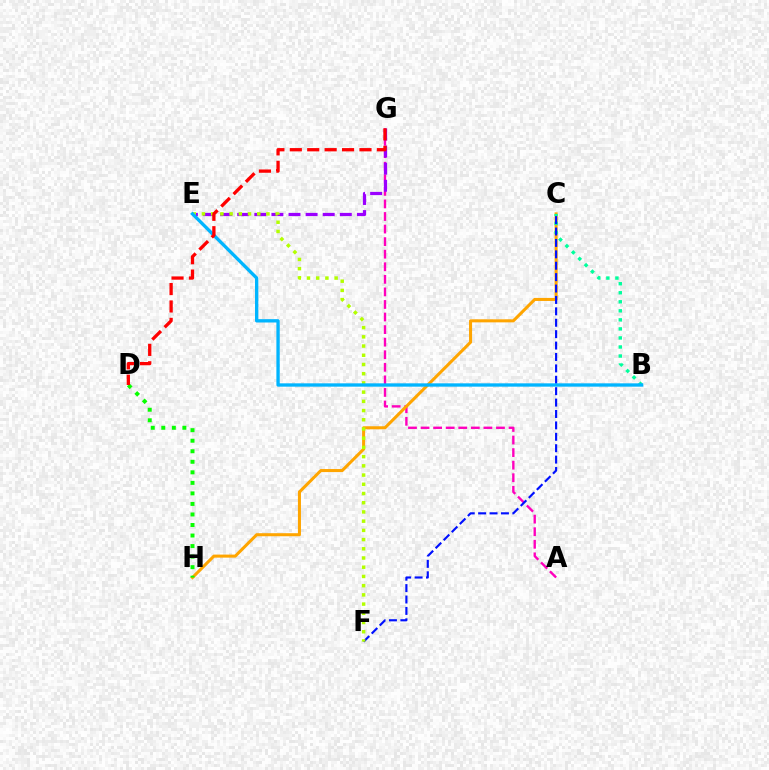{('A', 'G'): [{'color': '#ff00bd', 'line_style': 'dashed', 'thickness': 1.71}], ('E', 'G'): [{'color': '#9b00ff', 'line_style': 'dashed', 'thickness': 2.32}], ('C', 'H'): [{'color': '#ffa500', 'line_style': 'solid', 'thickness': 2.19}], ('D', 'H'): [{'color': '#08ff00', 'line_style': 'dotted', 'thickness': 2.86}], ('B', 'C'): [{'color': '#00ff9d', 'line_style': 'dotted', 'thickness': 2.46}], ('C', 'F'): [{'color': '#0010ff', 'line_style': 'dashed', 'thickness': 1.55}], ('E', 'F'): [{'color': '#b3ff00', 'line_style': 'dotted', 'thickness': 2.5}], ('B', 'E'): [{'color': '#00b5ff', 'line_style': 'solid', 'thickness': 2.4}], ('D', 'G'): [{'color': '#ff0000', 'line_style': 'dashed', 'thickness': 2.37}]}